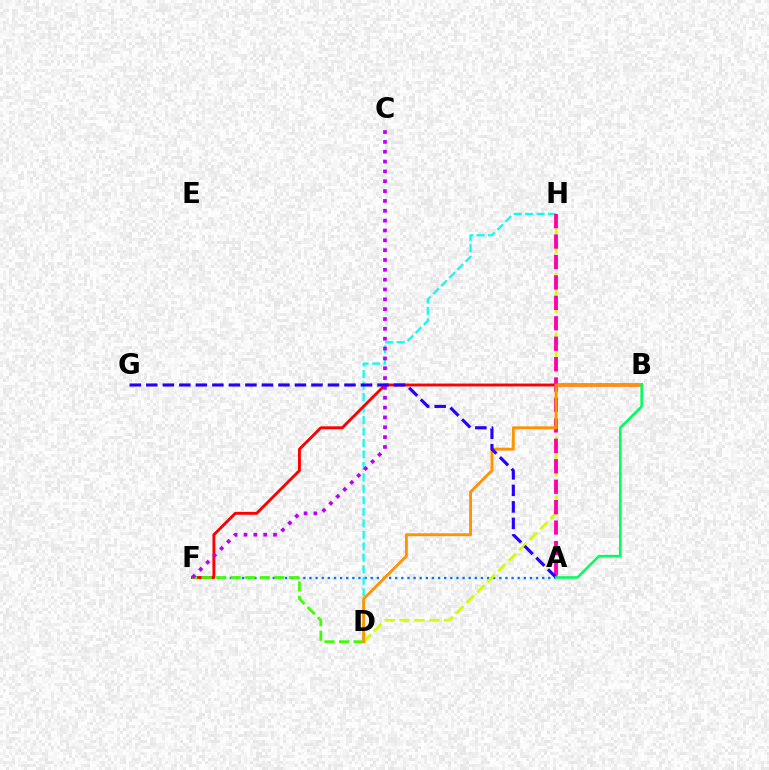{('A', 'F'): [{'color': '#0074ff', 'line_style': 'dotted', 'thickness': 1.66}], ('D', 'H'): [{'color': '#00fff6', 'line_style': 'dashed', 'thickness': 1.56}, {'color': '#d1ff00', 'line_style': 'dashed', 'thickness': 2.02}], ('B', 'F'): [{'color': '#ff0000', 'line_style': 'solid', 'thickness': 2.08}], ('D', 'F'): [{'color': '#3dff00', 'line_style': 'dashed', 'thickness': 1.98}], ('C', 'F'): [{'color': '#b900ff', 'line_style': 'dotted', 'thickness': 2.67}], ('A', 'H'): [{'color': '#ff00ac', 'line_style': 'dashed', 'thickness': 2.78}], ('B', 'D'): [{'color': '#ff9400', 'line_style': 'solid', 'thickness': 2.07}], ('A', 'G'): [{'color': '#2500ff', 'line_style': 'dashed', 'thickness': 2.24}], ('A', 'B'): [{'color': '#00ff5c', 'line_style': 'solid', 'thickness': 1.84}]}